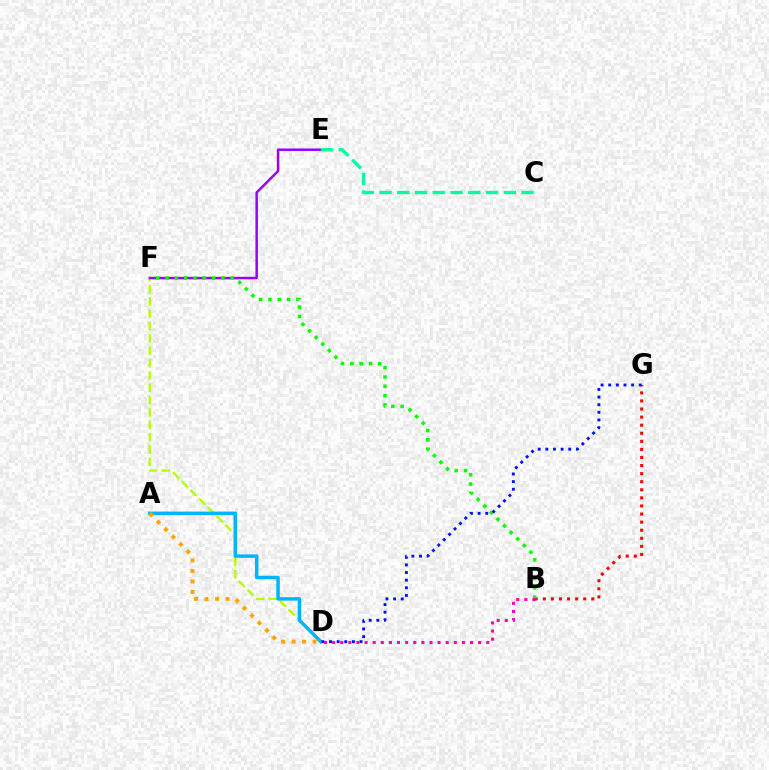{('B', 'G'): [{'color': '#ff0000', 'line_style': 'dotted', 'thickness': 2.2}], ('D', 'F'): [{'color': '#b3ff00', 'line_style': 'dashed', 'thickness': 1.68}], ('A', 'D'): [{'color': '#00b5ff', 'line_style': 'solid', 'thickness': 2.51}, {'color': '#ffa500', 'line_style': 'dotted', 'thickness': 2.85}], ('E', 'F'): [{'color': '#9b00ff', 'line_style': 'solid', 'thickness': 1.79}], ('C', 'E'): [{'color': '#00ff9d', 'line_style': 'dashed', 'thickness': 2.41}], ('B', 'F'): [{'color': '#08ff00', 'line_style': 'dotted', 'thickness': 2.53}], ('D', 'G'): [{'color': '#0010ff', 'line_style': 'dotted', 'thickness': 2.07}], ('B', 'D'): [{'color': '#ff00bd', 'line_style': 'dotted', 'thickness': 2.2}]}